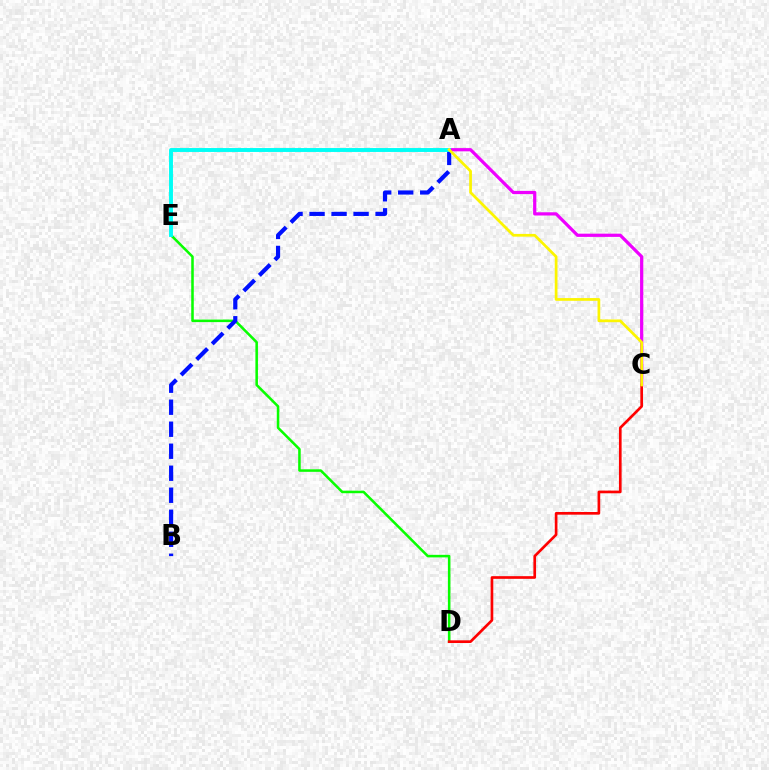{('D', 'E'): [{'color': '#08ff00', 'line_style': 'solid', 'thickness': 1.83}], ('A', 'C'): [{'color': '#ee00ff', 'line_style': 'solid', 'thickness': 2.32}, {'color': '#fcf500', 'line_style': 'solid', 'thickness': 1.97}], ('A', 'B'): [{'color': '#0010ff', 'line_style': 'dashed', 'thickness': 2.99}], ('C', 'D'): [{'color': '#ff0000', 'line_style': 'solid', 'thickness': 1.92}], ('A', 'E'): [{'color': '#00fff6', 'line_style': 'solid', 'thickness': 2.82}]}